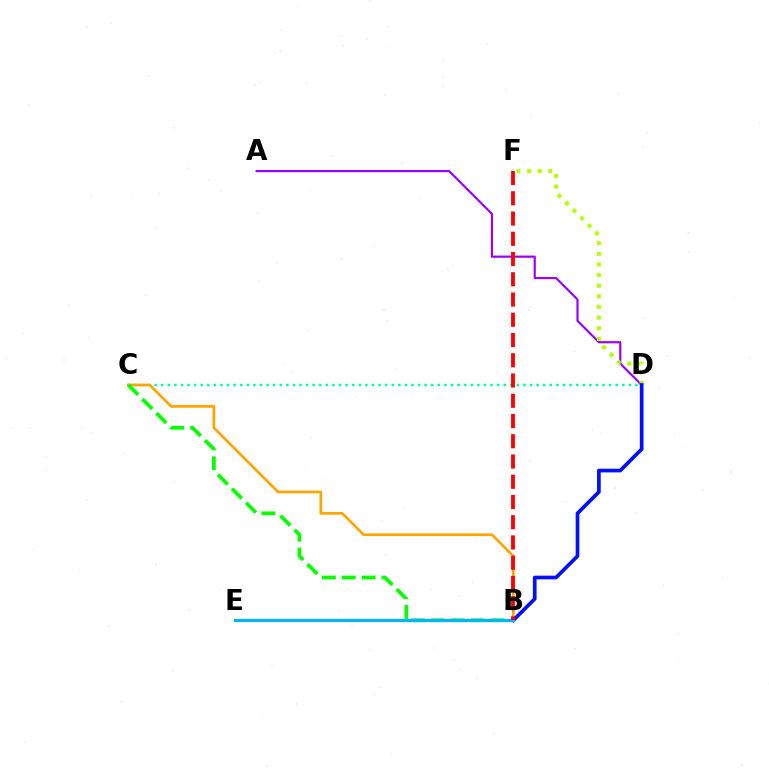{('A', 'D'): [{'color': '#9b00ff', 'line_style': 'solid', 'thickness': 1.57}], ('C', 'D'): [{'color': '#00ff9d', 'line_style': 'dotted', 'thickness': 1.79}], ('D', 'F'): [{'color': '#b3ff00', 'line_style': 'dotted', 'thickness': 2.89}], ('B', 'C'): [{'color': '#ffa500', 'line_style': 'solid', 'thickness': 1.95}, {'color': '#08ff00', 'line_style': 'dashed', 'thickness': 2.7}], ('B', 'D'): [{'color': '#0010ff', 'line_style': 'solid', 'thickness': 2.65}], ('B', 'E'): [{'color': '#ff00bd', 'line_style': 'dashed', 'thickness': 1.99}, {'color': '#00b5ff', 'line_style': 'solid', 'thickness': 2.31}], ('B', 'F'): [{'color': '#ff0000', 'line_style': 'dashed', 'thickness': 2.75}]}